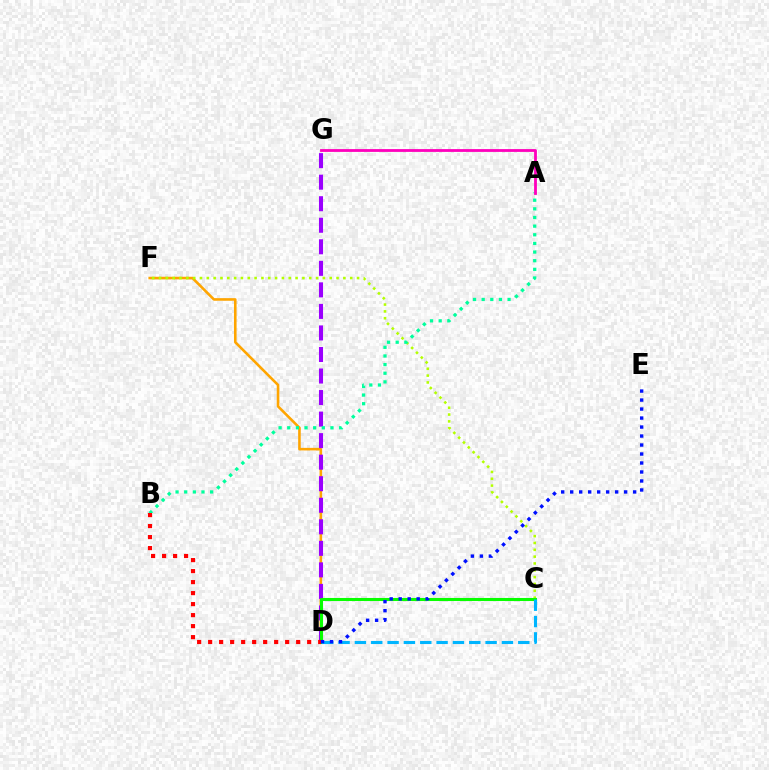{('D', 'F'): [{'color': '#ffa500', 'line_style': 'solid', 'thickness': 1.87}], ('C', 'F'): [{'color': '#b3ff00', 'line_style': 'dotted', 'thickness': 1.86}], ('D', 'G'): [{'color': '#9b00ff', 'line_style': 'dashed', 'thickness': 2.93}], ('A', 'B'): [{'color': '#00ff9d', 'line_style': 'dotted', 'thickness': 2.35}], ('C', 'D'): [{'color': '#08ff00', 'line_style': 'solid', 'thickness': 2.21}, {'color': '#00b5ff', 'line_style': 'dashed', 'thickness': 2.22}], ('B', 'D'): [{'color': '#ff0000', 'line_style': 'dotted', 'thickness': 2.99}], ('A', 'G'): [{'color': '#ff00bd', 'line_style': 'solid', 'thickness': 2.02}], ('D', 'E'): [{'color': '#0010ff', 'line_style': 'dotted', 'thickness': 2.44}]}